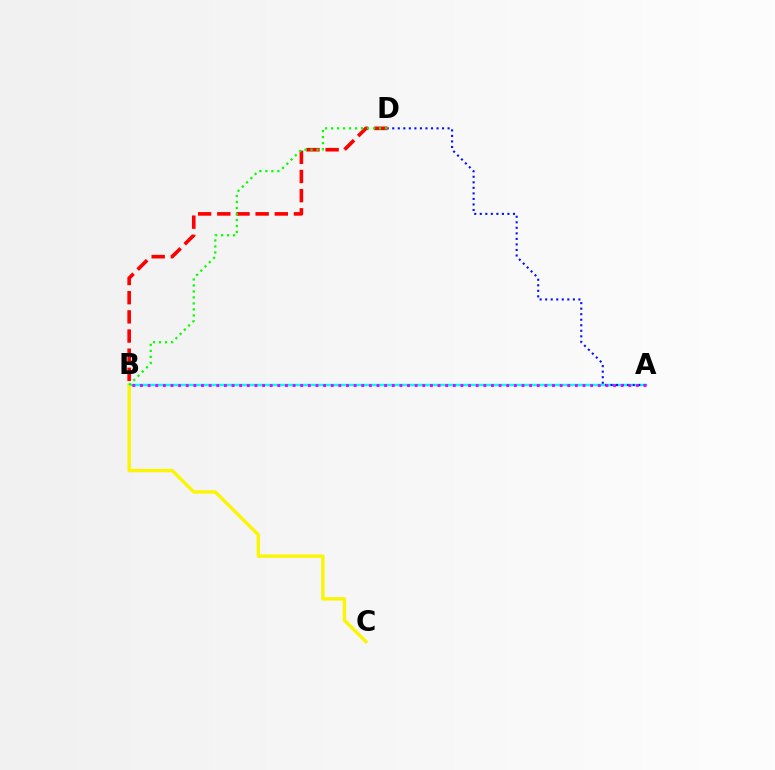{('B', 'D'): [{'color': '#ff0000', 'line_style': 'dashed', 'thickness': 2.6}, {'color': '#08ff00', 'line_style': 'dotted', 'thickness': 1.63}], ('A', 'B'): [{'color': '#00fff6', 'line_style': 'solid', 'thickness': 1.78}, {'color': '#ee00ff', 'line_style': 'dotted', 'thickness': 2.07}], ('A', 'D'): [{'color': '#0010ff', 'line_style': 'dotted', 'thickness': 1.5}], ('B', 'C'): [{'color': '#fcf500', 'line_style': 'solid', 'thickness': 2.41}]}